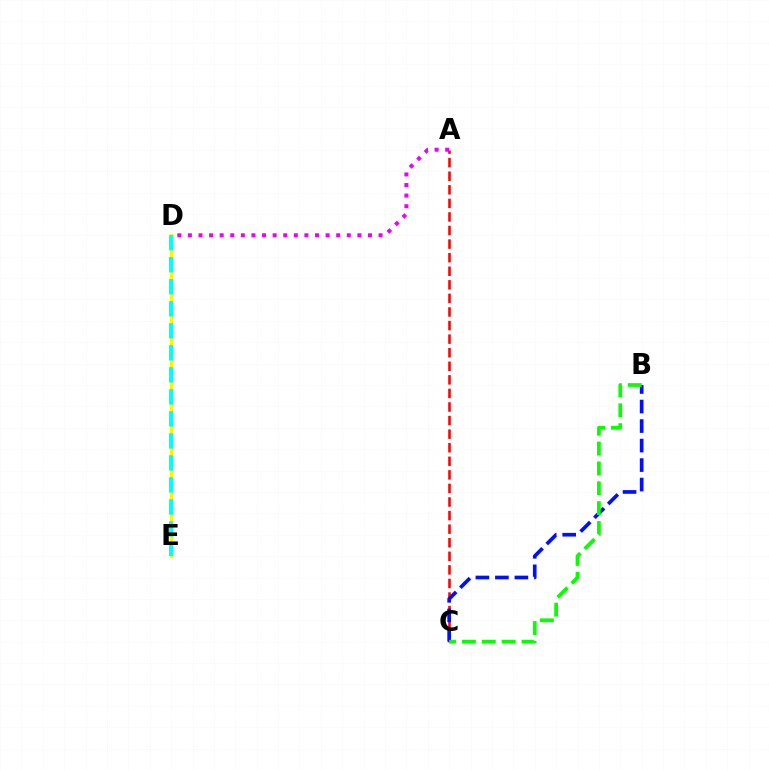{('A', 'C'): [{'color': '#ff0000', 'line_style': 'dashed', 'thickness': 1.84}], ('B', 'C'): [{'color': '#0010ff', 'line_style': 'dashed', 'thickness': 2.65}, {'color': '#08ff00', 'line_style': 'dashed', 'thickness': 2.7}], ('D', 'E'): [{'color': '#fcf500', 'line_style': 'solid', 'thickness': 2.25}, {'color': '#00fff6', 'line_style': 'dashed', 'thickness': 2.99}], ('A', 'D'): [{'color': '#ee00ff', 'line_style': 'dotted', 'thickness': 2.88}]}